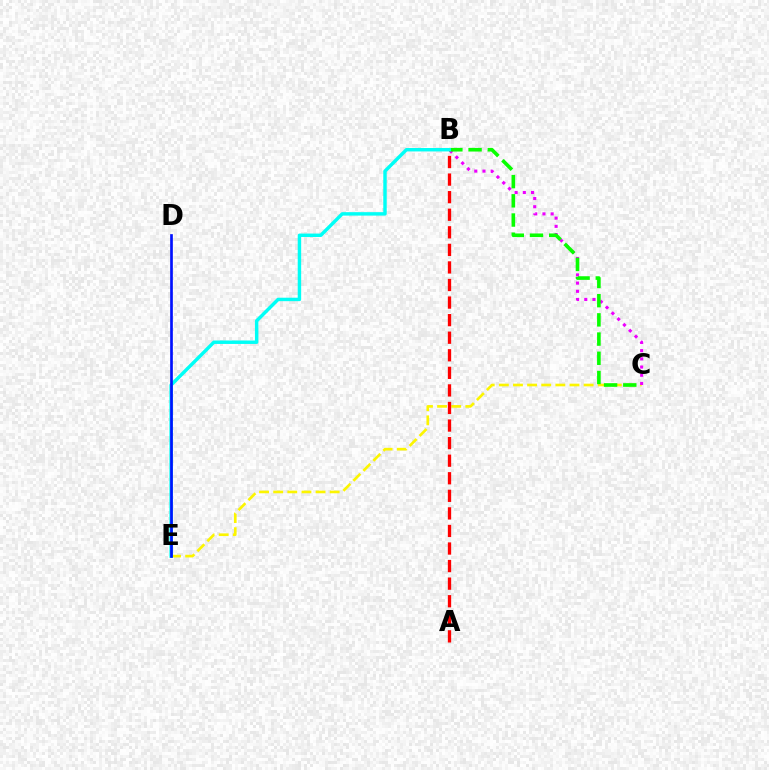{('C', 'E'): [{'color': '#fcf500', 'line_style': 'dashed', 'thickness': 1.92}], ('B', 'C'): [{'color': '#ee00ff', 'line_style': 'dotted', 'thickness': 2.23}, {'color': '#08ff00', 'line_style': 'dashed', 'thickness': 2.61}], ('A', 'B'): [{'color': '#ff0000', 'line_style': 'dashed', 'thickness': 2.39}], ('B', 'E'): [{'color': '#00fff6', 'line_style': 'solid', 'thickness': 2.48}], ('D', 'E'): [{'color': '#0010ff', 'line_style': 'solid', 'thickness': 1.93}]}